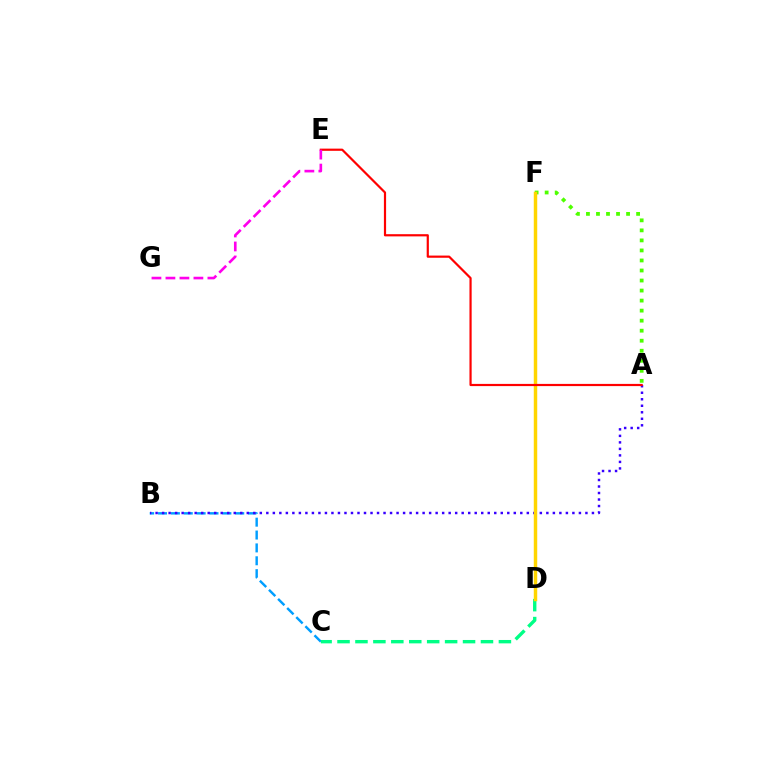{('B', 'C'): [{'color': '#009eff', 'line_style': 'dashed', 'thickness': 1.75}], ('A', 'B'): [{'color': '#3700ff', 'line_style': 'dotted', 'thickness': 1.77}], ('A', 'F'): [{'color': '#4fff00', 'line_style': 'dotted', 'thickness': 2.73}], ('C', 'D'): [{'color': '#00ff86', 'line_style': 'dashed', 'thickness': 2.44}], ('D', 'F'): [{'color': '#ffd500', 'line_style': 'solid', 'thickness': 2.49}], ('A', 'E'): [{'color': '#ff0000', 'line_style': 'solid', 'thickness': 1.58}], ('E', 'G'): [{'color': '#ff00ed', 'line_style': 'dashed', 'thickness': 1.9}]}